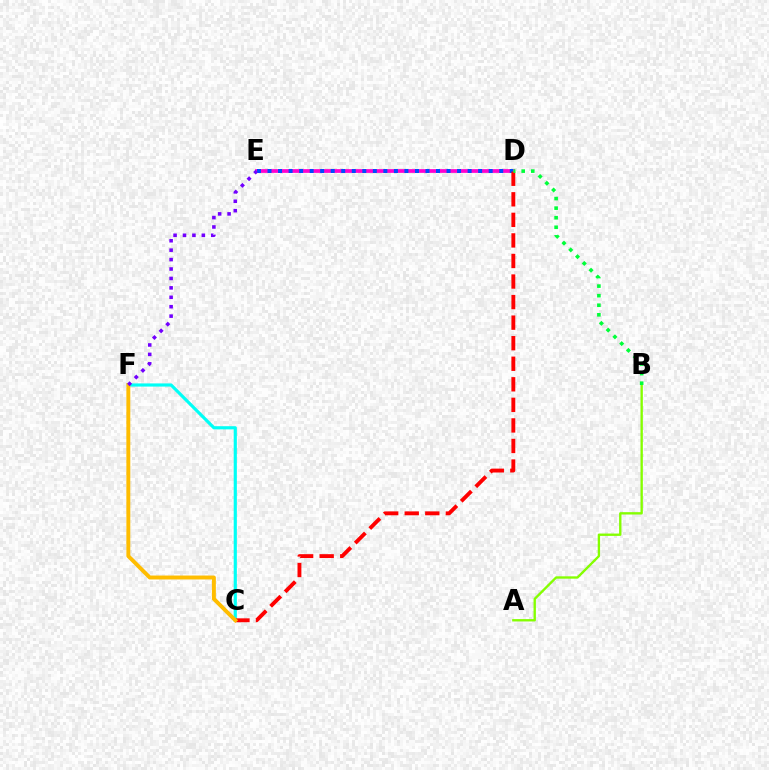{('C', 'F'): [{'color': '#00fff6', 'line_style': 'solid', 'thickness': 2.28}, {'color': '#ffbd00', 'line_style': 'solid', 'thickness': 2.82}], ('D', 'E'): [{'color': '#ff00cf', 'line_style': 'solid', 'thickness': 2.69}, {'color': '#004bff', 'line_style': 'dotted', 'thickness': 2.86}], ('A', 'B'): [{'color': '#84ff00', 'line_style': 'solid', 'thickness': 1.7}], ('C', 'D'): [{'color': '#ff0000', 'line_style': 'dashed', 'thickness': 2.79}], ('E', 'F'): [{'color': '#7200ff', 'line_style': 'dotted', 'thickness': 2.56}], ('B', 'D'): [{'color': '#00ff39', 'line_style': 'dotted', 'thickness': 2.6}]}